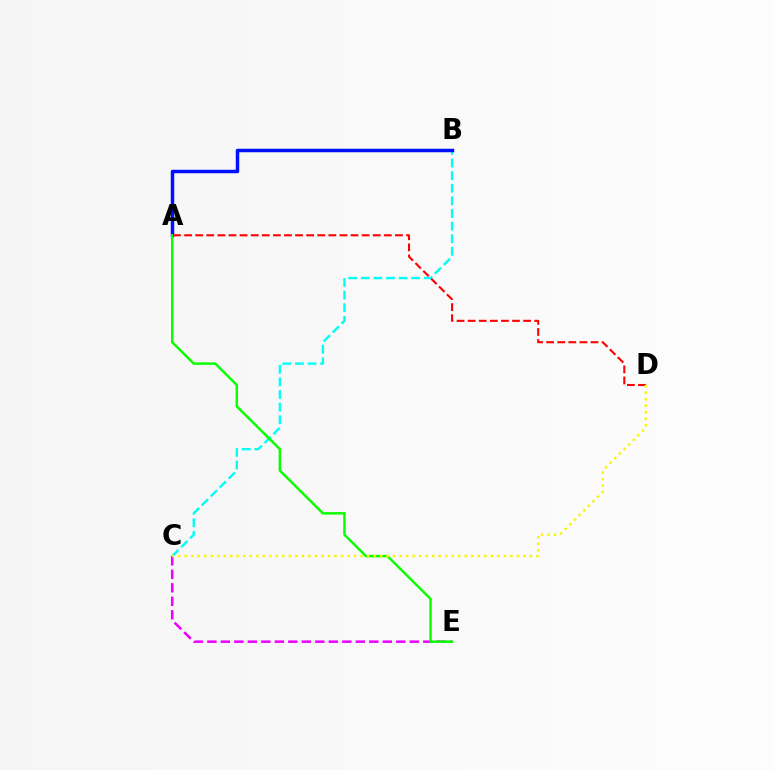{('C', 'E'): [{'color': '#ee00ff', 'line_style': 'dashed', 'thickness': 1.83}], ('B', 'C'): [{'color': '#00fff6', 'line_style': 'dashed', 'thickness': 1.71}], ('A', 'B'): [{'color': '#0010ff', 'line_style': 'solid', 'thickness': 2.51}], ('A', 'E'): [{'color': '#08ff00', 'line_style': 'solid', 'thickness': 1.77}], ('A', 'D'): [{'color': '#ff0000', 'line_style': 'dashed', 'thickness': 1.51}], ('C', 'D'): [{'color': '#fcf500', 'line_style': 'dotted', 'thickness': 1.77}]}